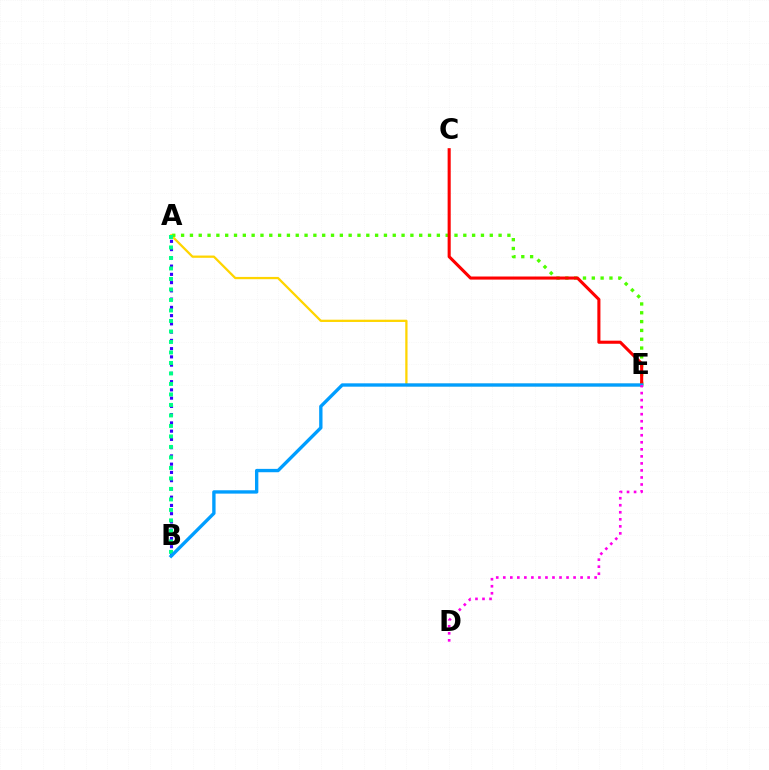{('A', 'B'): [{'color': '#3700ff', 'line_style': 'dotted', 'thickness': 2.24}, {'color': '#00ff86', 'line_style': 'dotted', 'thickness': 2.85}], ('A', 'E'): [{'color': '#ffd500', 'line_style': 'solid', 'thickness': 1.63}, {'color': '#4fff00', 'line_style': 'dotted', 'thickness': 2.4}], ('C', 'E'): [{'color': '#ff0000', 'line_style': 'solid', 'thickness': 2.22}], ('B', 'E'): [{'color': '#009eff', 'line_style': 'solid', 'thickness': 2.41}], ('D', 'E'): [{'color': '#ff00ed', 'line_style': 'dotted', 'thickness': 1.91}]}